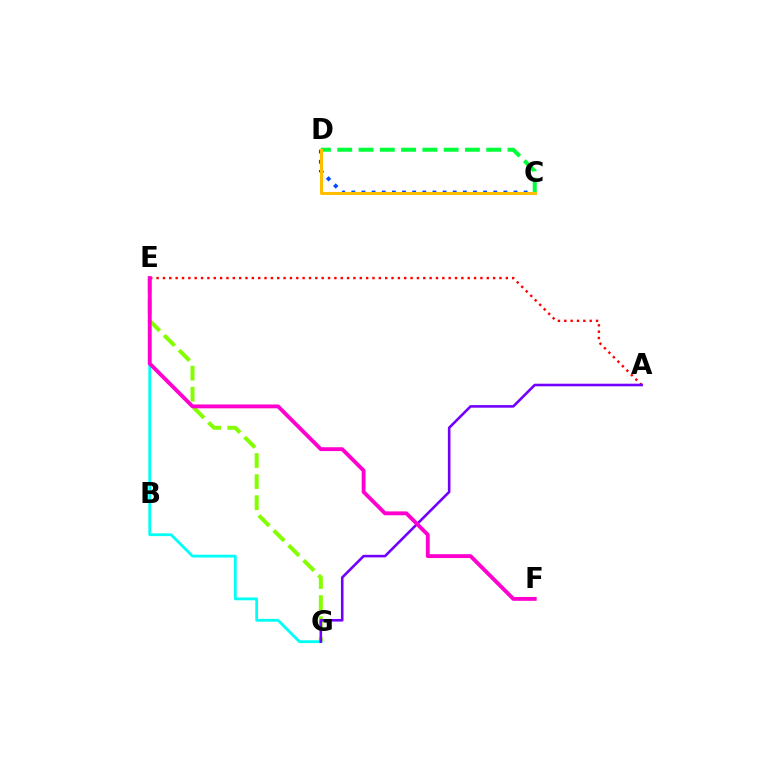{('E', 'G'): [{'color': '#84ff00', 'line_style': 'dashed', 'thickness': 2.86}, {'color': '#00fff6', 'line_style': 'solid', 'thickness': 2.02}], ('A', 'E'): [{'color': '#ff0000', 'line_style': 'dotted', 'thickness': 1.73}], ('C', 'D'): [{'color': '#004bff', 'line_style': 'dotted', 'thickness': 2.75}, {'color': '#00ff39', 'line_style': 'dashed', 'thickness': 2.89}, {'color': '#ffbd00', 'line_style': 'solid', 'thickness': 2.17}], ('A', 'G'): [{'color': '#7200ff', 'line_style': 'solid', 'thickness': 1.87}], ('E', 'F'): [{'color': '#ff00cf', 'line_style': 'solid', 'thickness': 2.78}]}